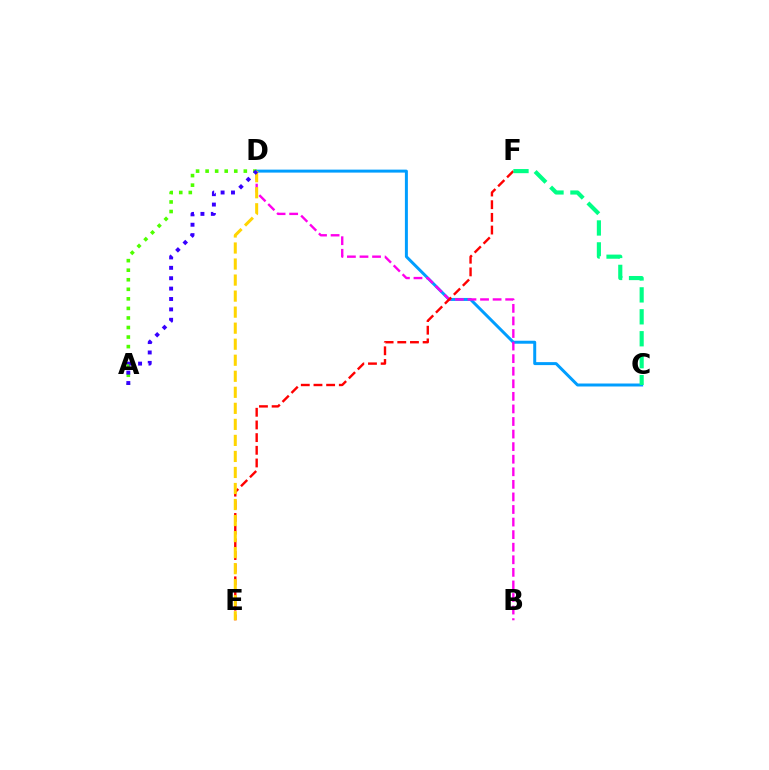{('C', 'D'): [{'color': '#009eff', 'line_style': 'solid', 'thickness': 2.15}], ('B', 'D'): [{'color': '#ff00ed', 'line_style': 'dashed', 'thickness': 1.71}], ('A', 'D'): [{'color': '#4fff00', 'line_style': 'dotted', 'thickness': 2.59}, {'color': '#3700ff', 'line_style': 'dotted', 'thickness': 2.82}], ('E', 'F'): [{'color': '#ff0000', 'line_style': 'dashed', 'thickness': 1.72}], ('D', 'E'): [{'color': '#ffd500', 'line_style': 'dashed', 'thickness': 2.18}], ('C', 'F'): [{'color': '#00ff86', 'line_style': 'dashed', 'thickness': 2.98}]}